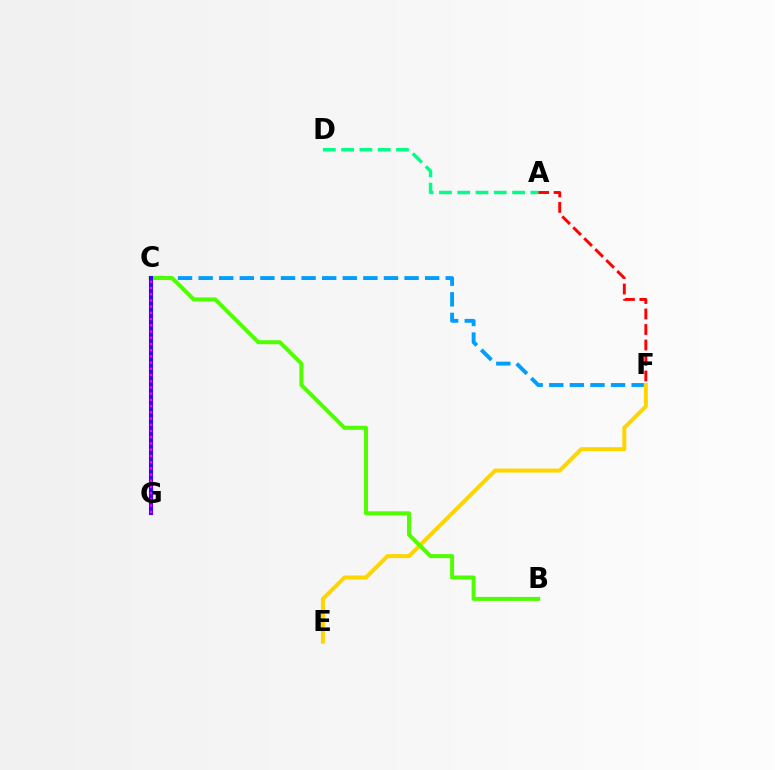{('C', 'F'): [{'color': '#009eff', 'line_style': 'dashed', 'thickness': 2.8}], ('E', 'F'): [{'color': '#ffd500', 'line_style': 'solid', 'thickness': 2.88}], ('A', 'F'): [{'color': '#ff0000', 'line_style': 'dashed', 'thickness': 2.11}], ('A', 'D'): [{'color': '#00ff86', 'line_style': 'dashed', 'thickness': 2.48}], ('B', 'C'): [{'color': '#4fff00', 'line_style': 'solid', 'thickness': 2.87}], ('C', 'G'): [{'color': '#3700ff', 'line_style': 'solid', 'thickness': 2.95}, {'color': '#ff00ed', 'line_style': 'dotted', 'thickness': 1.69}]}